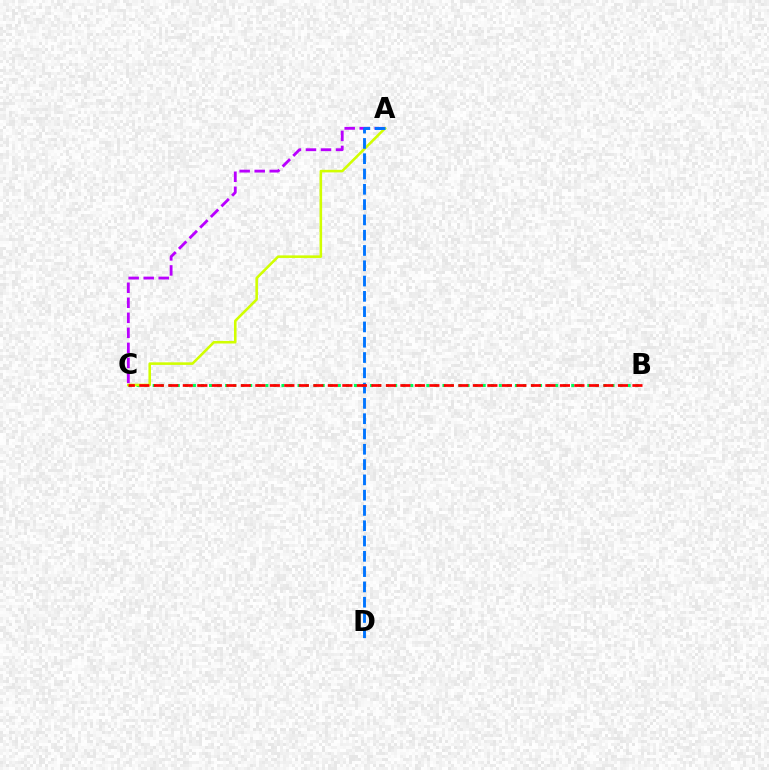{('B', 'C'): [{'color': '#00ff5c', 'line_style': 'dotted', 'thickness': 2.19}, {'color': '#ff0000', 'line_style': 'dashed', 'thickness': 1.97}], ('A', 'C'): [{'color': '#b900ff', 'line_style': 'dashed', 'thickness': 2.04}, {'color': '#d1ff00', 'line_style': 'solid', 'thickness': 1.85}], ('A', 'D'): [{'color': '#0074ff', 'line_style': 'dashed', 'thickness': 2.08}]}